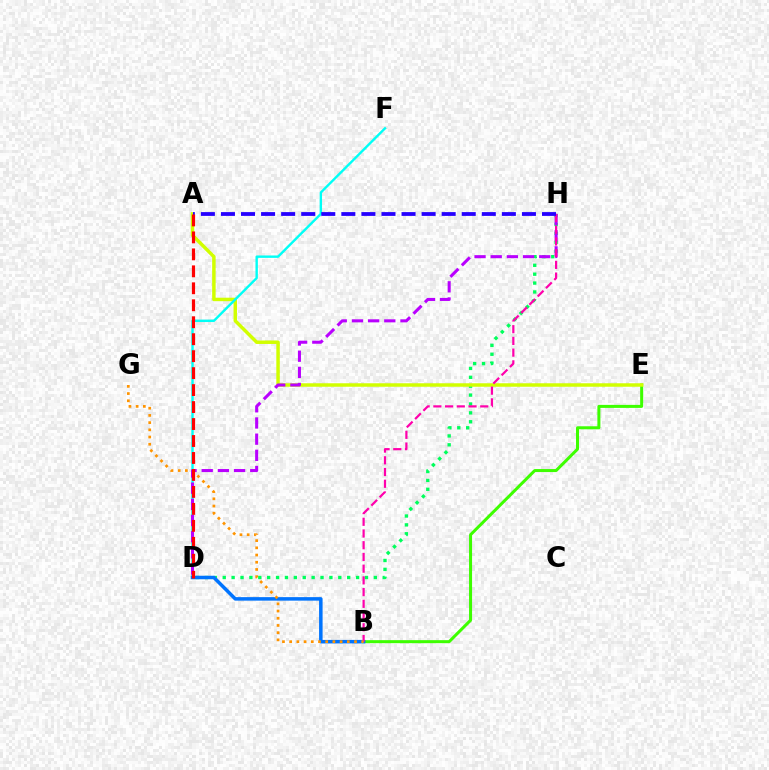{('D', 'H'): [{'color': '#00ff5c', 'line_style': 'dotted', 'thickness': 2.42}, {'color': '#b900ff', 'line_style': 'dashed', 'thickness': 2.2}], ('B', 'E'): [{'color': '#3dff00', 'line_style': 'solid', 'thickness': 2.17}], ('A', 'E'): [{'color': '#d1ff00', 'line_style': 'solid', 'thickness': 2.5}], ('D', 'F'): [{'color': '#00fff6', 'line_style': 'solid', 'thickness': 1.72}], ('B', 'D'): [{'color': '#0074ff', 'line_style': 'solid', 'thickness': 2.53}], ('B', 'H'): [{'color': '#ff00ac', 'line_style': 'dashed', 'thickness': 1.59}], ('B', 'G'): [{'color': '#ff9400', 'line_style': 'dotted', 'thickness': 1.96}], ('A', 'H'): [{'color': '#2500ff', 'line_style': 'dashed', 'thickness': 2.73}], ('A', 'D'): [{'color': '#ff0000', 'line_style': 'dashed', 'thickness': 2.31}]}